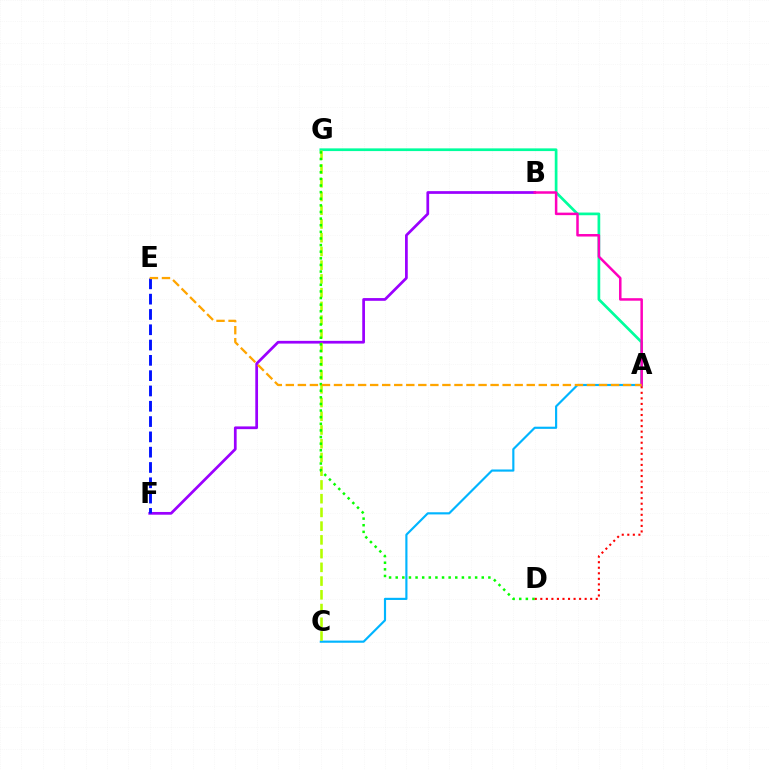{('B', 'F'): [{'color': '#9b00ff', 'line_style': 'solid', 'thickness': 1.97}], ('A', 'C'): [{'color': '#00b5ff', 'line_style': 'solid', 'thickness': 1.56}], ('A', 'G'): [{'color': '#00ff9d', 'line_style': 'solid', 'thickness': 1.95}], ('A', 'B'): [{'color': '#ff00bd', 'line_style': 'solid', 'thickness': 1.8}], ('C', 'G'): [{'color': '#b3ff00', 'line_style': 'dashed', 'thickness': 1.87}], ('D', 'G'): [{'color': '#08ff00', 'line_style': 'dotted', 'thickness': 1.8}], ('E', 'F'): [{'color': '#0010ff', 'line_style': 'dashed', 'thickness': 2.08}], ('A', 'E'): [{'color': '#ffa500', 'line_style': 'dashed', 'thickness': 1.64}], ('A', 'D'): [{'color': '#ff0000', 'line_style': 'dotted', 'thickness': 1.51}]}